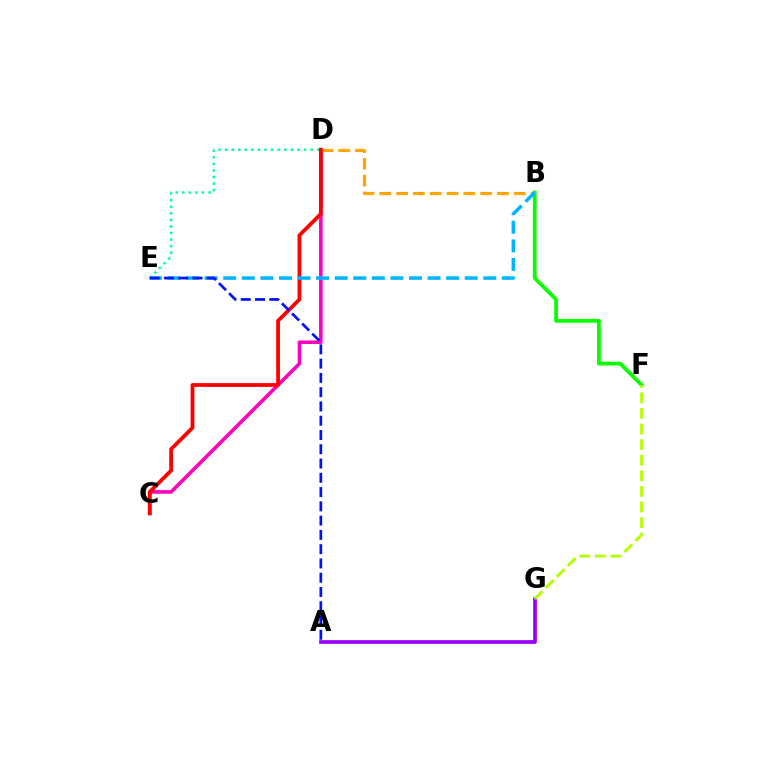{('D', 'E'): [{'color': '#00ff9d', 'line_style': 'dotted', 'thickness': 1.79}], ('B', 'F'): [{'color': '#08ff00', 'line_style': 'solid', 'thickness': 2.72}], ('C', 'D'): [{'color': '#ff00bd', 'line_style': 'solid', 'thickness': 2.58}, {'color': '#ff0000', 'line_style': 'solid', 'thickness': 2.73}], ('B', 'D'): [{'color': '#ffa500', 'line_style': 'dashed', 'thickness': 2.28}], ('A', 'G'): [{'color': '#9b00ff', 'line_style': 'solid', 'thickness': 2.68}], ('F', 'G'): [{'color': '#b3ff00', 'line_style': 'dashed', 'thickness': 2.12}], ('B', 'E'): [{'color': '#00b5ff', 'line_style': 'dashed', 'thickness': 2.52}], ('A', 'E'): [{'color': '#0010ff', 'line_style': 'dashed', 'thickness': 1.94}]}